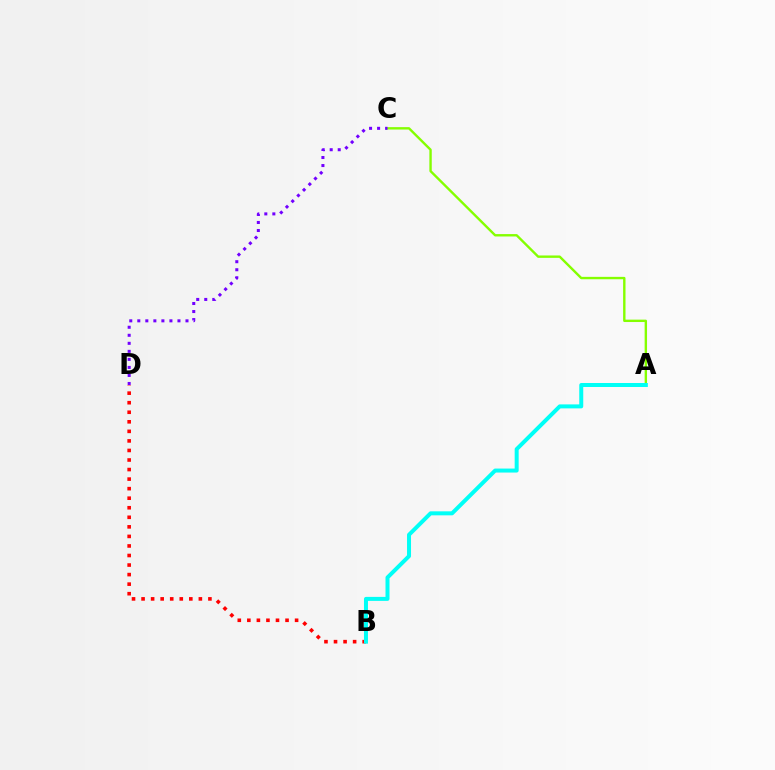{('B', 'D'): [{'color': '#ff0000', 'line_style': 'dotted', 'thickness': 2.59}], ('A', 'C'): [{'color': '#84ff00', 'line_style': 'solid', 'thickness': 1.72}], ('C', 'D'): [{'color': '#7200ff', 'line_style': 'dotted', 'thickness': 2.18}], ('A', 'B'): [{'color': '#00fff6', 'line_style': 'solid', 'thickness': 2.87}]}